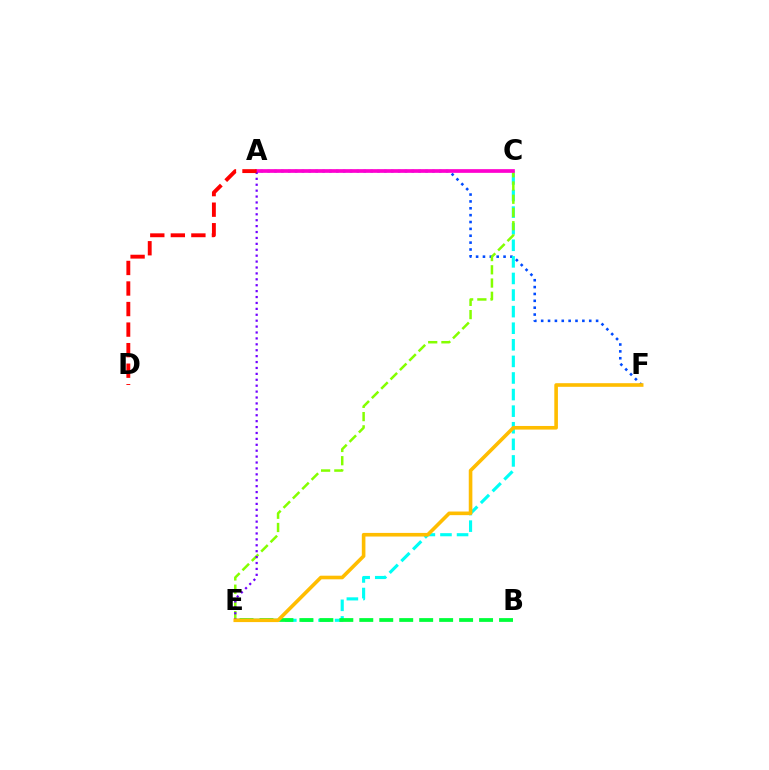{('A', 'F'): [{'color': '#004bff', 'line_style': 'dotted', 'thickness': 1.87}], ('C', 'E'): [{'color': '#00fff6', 'line_style': 'dashed', 'thickness': 2.25}, {'color': '#84ff00', 'line_style': 'dashed', 'thickness': 1.8}], ('A', 'C'): [{'color': '#ff00cf', 'line_style': 'solid', 'thickness': 2.66}], ('B', 'E'): [{'color': '#00ff39', 'line_style': 'dashed', 'thickness': 2.71}], ('A', 'E'): [{'color': '#7200ff', 'line_style': 'dotted', 'thickness': 1.61}], ('E', 'F'): [{'color': '#ffbd00', 'line_style': 'solid', 'thickness': 2.6}], ('A', 'D'): [{'color': '#ff0000', 'line_style': 'dashed', 'thickness': 2.79}]}